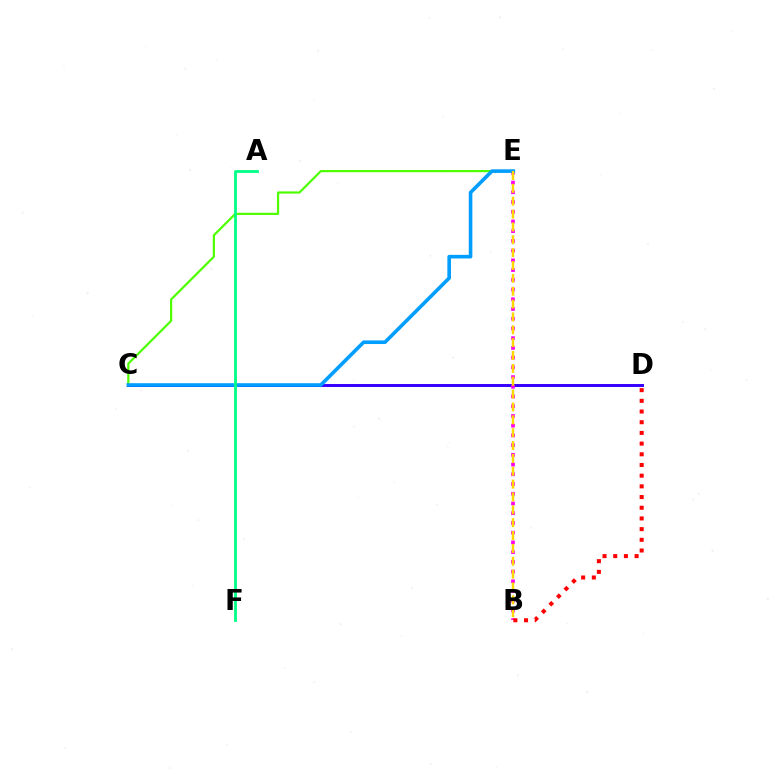{('C', 'E'): [{'color': '#4fff00', 'line_style': 'solid', 'thickness': 1.59}, {'color': '#009eff', 'line_style': 'solid', 'thickness': 2.6}], ('C', 'D'): [{'color': '#3700ff', 'line_style': 'solid', 'thickness': 2.13}], ('B', 'E'): [{'color': '#ff00ed', 'line_style': 'dotted', 'thickness': 2.64}, {'color': '#ffd500', 'line_style': 'dashed', 'thickness': 1.75}], ('A', 'F'): [{'color': '#00ff86', 'line_style': 'solid', 'thickness': 2.03}], ('B', 'D'): [{'color': '#ff0000', 'line_style': 'dotted', 'thickness': 2.9}]}